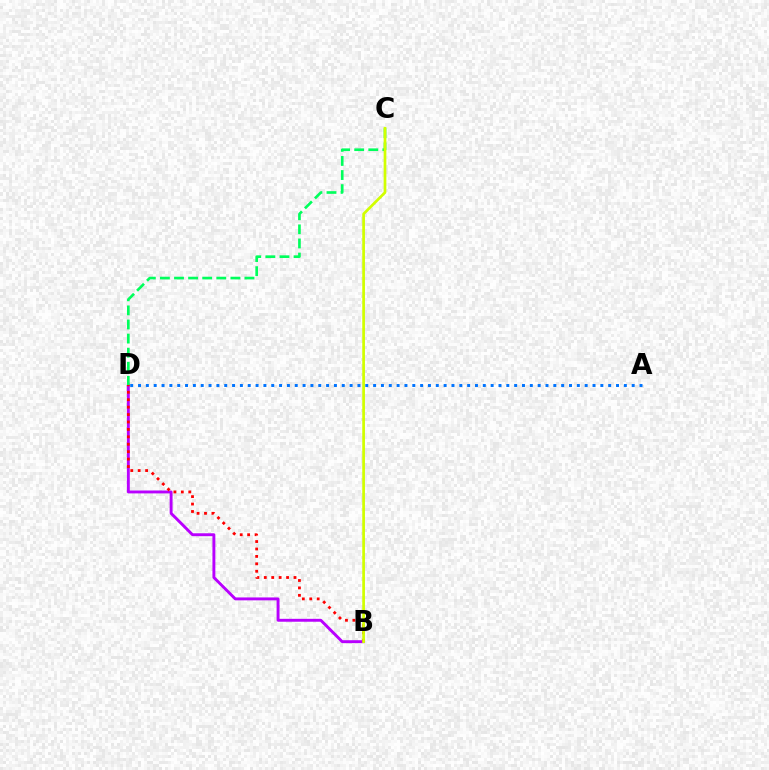{('B', 'D'): [{'color': '#b900ff', 'line_style': 'solid', 'thickness': 2.09}, {'color': '#ff0000', 'line_style': 'dotted', 'thickness': 2.02}], ('A', 'D'): [{'color': '#0074ff', 'line_style': 'dotted', 'thickness': 2.13}], ('C', 'D'): [{'color': '#00ff5c', 'line_style': 'dashed', 'thickness': 1.91}], ('B', 'C'): [{'color': '#d1ff00', 'line_style': 'solid', 'thickness': 1.95}]}